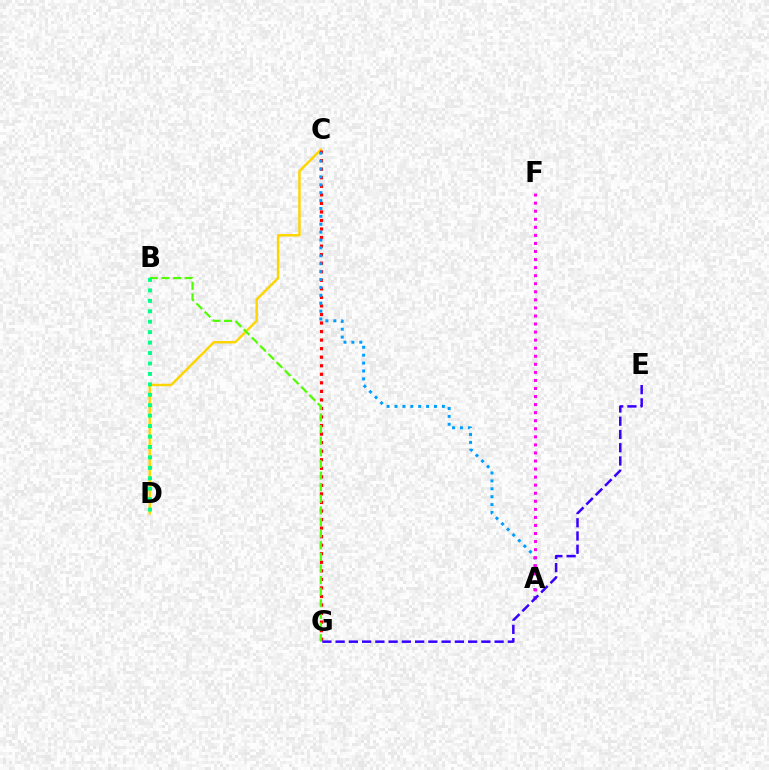{('C', 'D'): [{'color': '#ffd500', 'line_style': 'solid', 'thickness': 1.76}], ('C', 'G'): [{'color': '#ff0000', 'line_style': 'dotted', 'thickness': 2.32}], ('A', 'C'): [{'color': '#009eff', 'line_style': 'dotted', 'thickness': 2.15}], ('B', 'G'): [{'color': '#4fff00', 'line_style': 'dashed', 'thickness': 1.58}], ('A', 'F'): [{'color': '#ff00ed', 'line_style': 'dotted', 'thickness': 2.19}], ('B', 'D'): [{'color': '#00ff86', 'line_style': 'dotted', 'thickness': 2.84}], ('E', 'G'): [{'color': '#3700ff', 'line_style': 'dashed', 'thickness': 1.8}]}